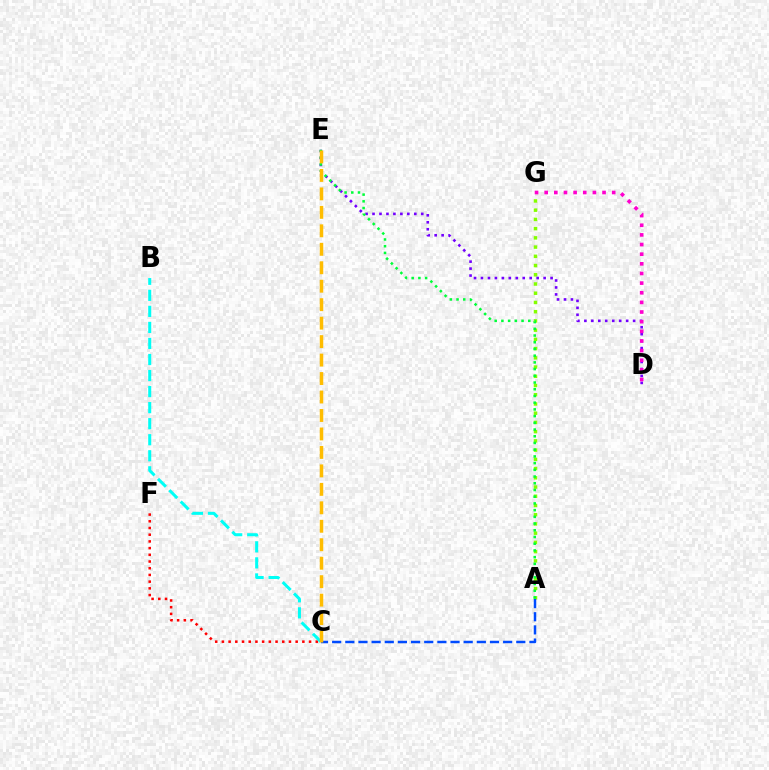{('A', 'G'): [{'color': '#84ff00', 'line_style': 'dotted', 'thickness': 2.51}], ('D', 'E'): [{'color': '#7200ff', 'line_style': 'dotted', 'thickness': 1.89}], ('C', 'F'): [{'color': '#ff0000', 'line_style': 'dotted', 'thickness': 1.82}], ('A', 'E'): [{'color': '#00ff39', 'line_style': 'dotted', 'thickness': 1.82}], ('D', 'G'): [{'color': '#ff00cf', 'line_style': 'dotted', 'thickness': 2.62}], ('B', 'C'): [{'color': '#00fff6', 'line_style': 'dashed', 'thickness': 2.18}], ('A', 'C'): [{'color': '#004bff', 'line_style': 'dashed', 'thickness': 1.79}], ('C', 'E'): [{'color': '#ffbd00', 'line_style': 'dashed', 'thickness': 2.51}]}